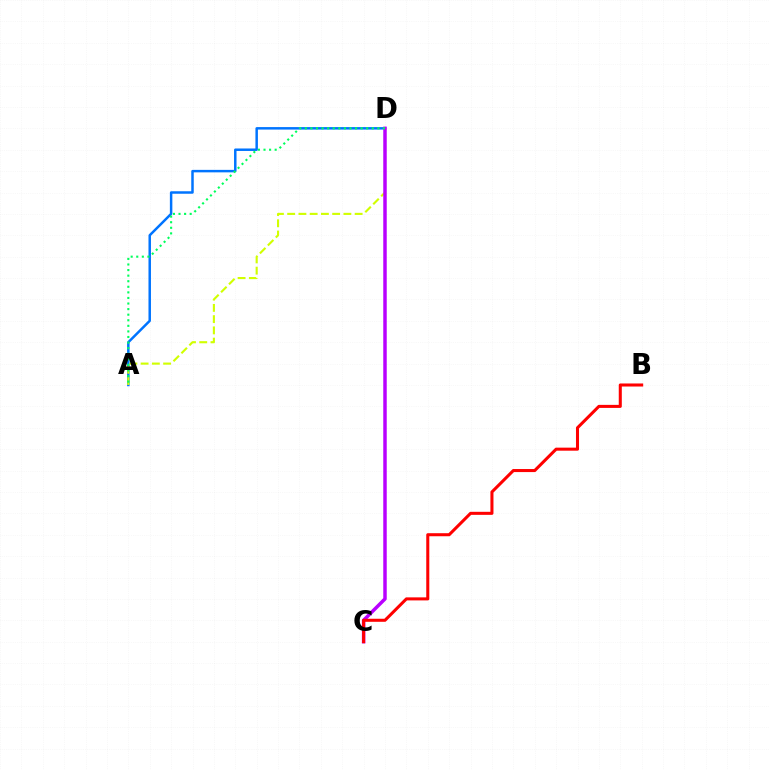{('A', 'D'): [{'color': '#0074ff', 'line_style': 'solid', 'thickness': 1.79}, {'color': '#d1ff00', 'line_style': 'dashed', 'thickness': 1.53}, {'color': '#00ff5c', 'line_style': 'dotted', 'thickness': 1.52}], ('C', 'D'): [{'color': '#b900ff', 'line_style': 'solid', 'thickness': 2.5}], ('B', 'C'): [{'color': '#ff0000', 'line_style': 'solid', 'thickness': 2.19}]}